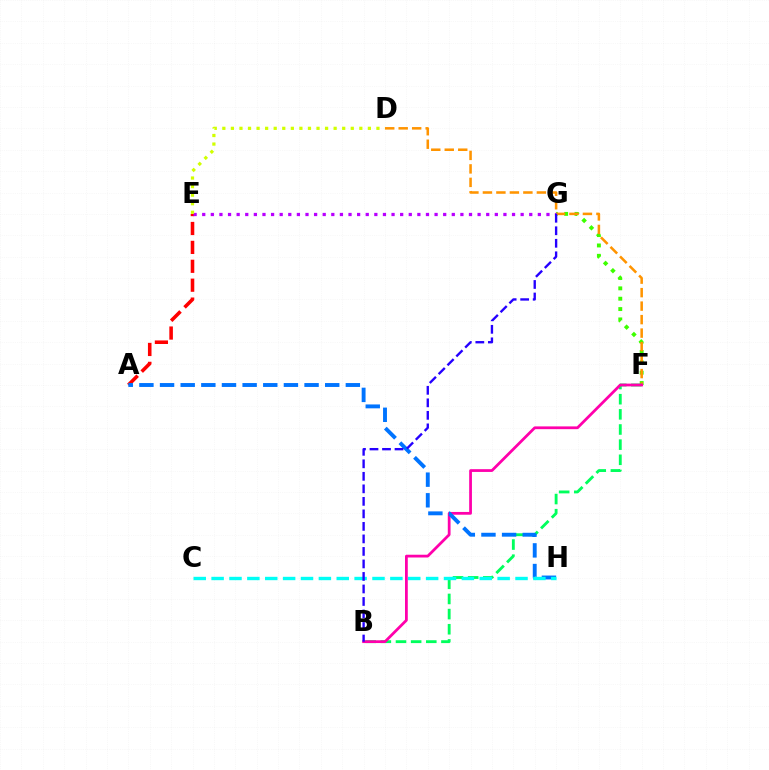{('F', 'G'): [{'color': '#3dff00', 'line_style': 'dotted', 'thickness': 2.81}], ('D', 'F'): [{'color': '#ff9400', 'line_style': 'dashed', 'thickness': 1.83}], ('A', 'E'): [{'color': '#ff0000', 'line_style': 'dashed', 'thickness': 2.57}], ('B', 'F'): [{'color': '#00ff5c', 'line_style': 'dashed', 'thickness': 2.06}, {'color': '#ff00ac', 'line_style': 'solid', 'thickness': 1.99}], ('E', 'G'): [{'color': '#b900ff', 'line_style': 'dotted', 'thickness': 2.34}], ('A', 'H'): [{'color': '#0074ff', 'line_style': 'dashed', 'thickness': 2.8}], ('C', 'H'): [{'color': '#00fff6', 'line_style': 'dashed', 'thickness': 2.43}], ('D', 'E'): [{'color': '#d1ff00', 'line_style': 'dotted', 'thickness': 2.33}], ('B', 'G'): [{'color': '#2500ff', 'line_style': 'dashed', 'thickness': 1.7}]}